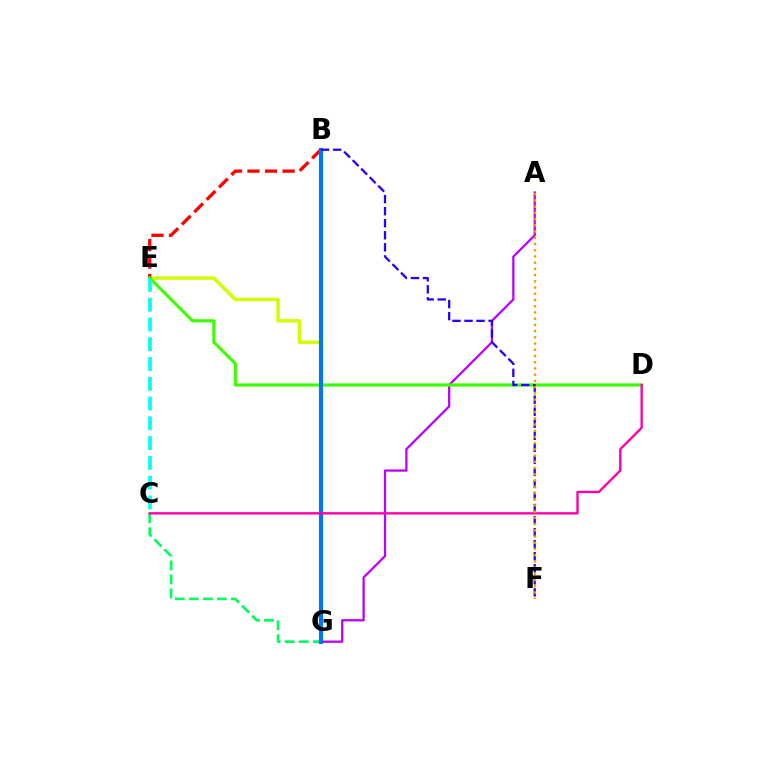{('C', 'G'): [{'color': '#00ff5c', 'line_style': 'dashed', 'thickness': 1.9}], ('E', 'G'): [{'color': '#d1ff00', 'line_style': 'solid', 'thickness': 2.49}], ('A', 'G'): [{'color': '#b900ff', 'line_style': 'solid', 'thickness': 1.62}], ('B', 'E'): [{'color': '#ff0000', 'line_style': 'dashed', 'thickness': 2.38}], ('D', 'E'): [{'color': '#3dff00', 'line_style': 'solid', 'thickness': 2.27}], ('B', 'G'): [{'color': '#0074ff', 'line_style': 'solid', 'thickness': 2.98}], ('B', 'F'): [{'color': '#2500ff', 'line_style': 'dashed', 'thickness': 1.64}], ('C', 'D'): [{'color': '#ff00ac', 'line_style': 'solid', 'thickness': 1.71}], ('C', 'E'): [{'color': '#00fff6', 'line_style': 'dashed', 'thickness': 2.69}], ('A', 'F'): [{'color': '#ff9400', 'line_style': 'dotted', 'thickness': 1.69}]}